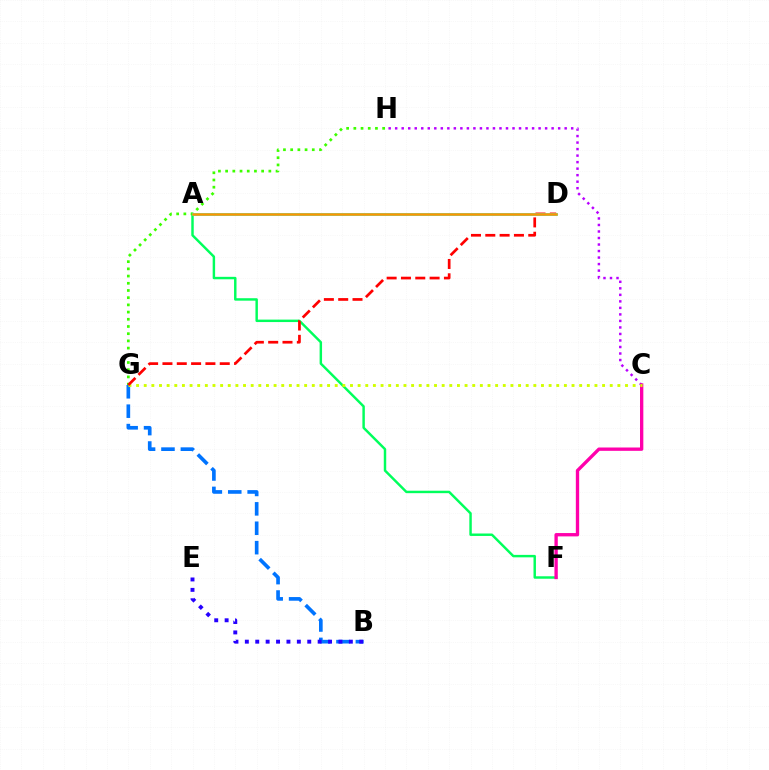{('C', 'H'): [{'color': '#b900ff', 'line_style': 'dotted', 'thickness': 1.77}], ('A', 'F'): [{'color': '#00ff5c', 'line_style': 'solid', 'thickness': 1.76}], ('G', 'H'): [{'color': '#3dff00', 'line_style': 'dotted', 'thickness': 1.96}], ('B', 'G'): [{'color': '#0074ff', 'line_style': 'dashed', 'thickness': 2.64}], ('C', 'F'): [{'color': '#ff00ac', 'line_style': 'solid', 'thickness': 2.4}], ('B', 'E'): [{'color': '#2500ff', 'line_style': 'dotted', 'thickness': 2.83}], ('C', 'G'): [{'color': '#d1ff00', 'line_style': 'dotted', 'thickness': 2.08}], ('D', 'G'): [{'color': '#ff0000', 'line_style': 'dashed', 'thickness': 1.95}], ('A', 'D'): [{'color': '#00fff6', 'line_style': 'solid', 'thickness': 1.94}, {'color': '#ff9400', 'line_style': 'solid', 'thickness': 1.81}]}